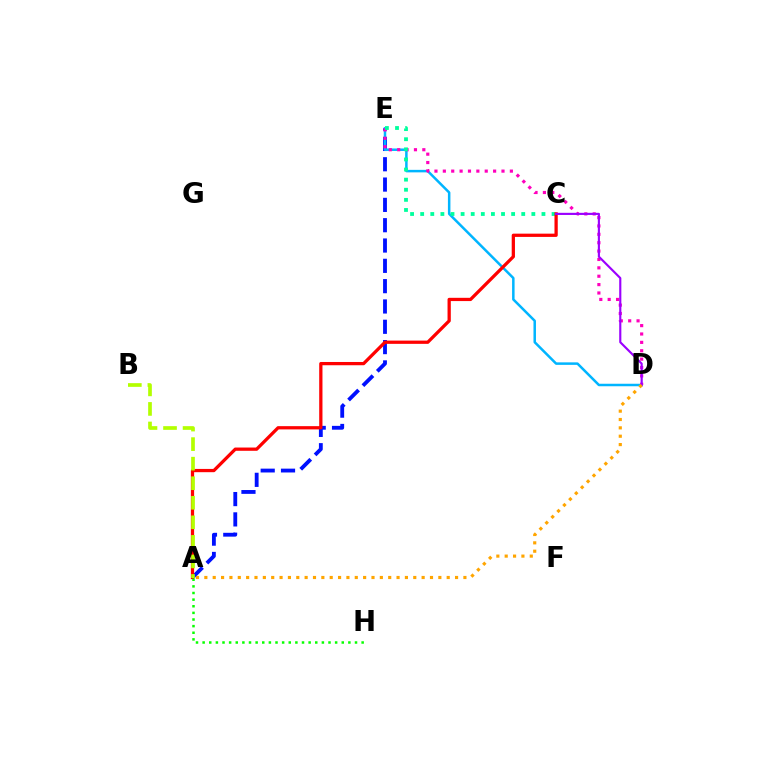{('A', 'E'): [{'color': '#0010ff', 'line_style': 'dashed', 'thickness': 2.76}], ('D', 'E'): [{'color': '#00b5ff', 'line_style': 'solid', 'thickness': 1.8}, {'color': '#ff00bd', 'line_style': 'dotted', 'thickness': 2.28}], ('C', 'E'): [{'color': '#00ff9d', 'line_style': 'dotted', 'thickness': 2.75}], ('A', 'C'): [{'color': '#ff0000', 'line_style': 'solid', 'thickness': 2.35}], ('A', 'B'): [{'color': '#b3ff00', 'line_style': 'dashed', 'thickness': 2.66}], ('C', 'D'): [{'color': '#9b00ff', 'line_style': 'solid', 'thickness': 1.54}], ('A', 'D'): [{'color': '#ffa500', 'line_style': 'dotted', 'thickness': 2.27}], ('A', 'H'): [{'color': '#08ff00', 'line_style': 'dotted', 'thickness': 1.8}]}